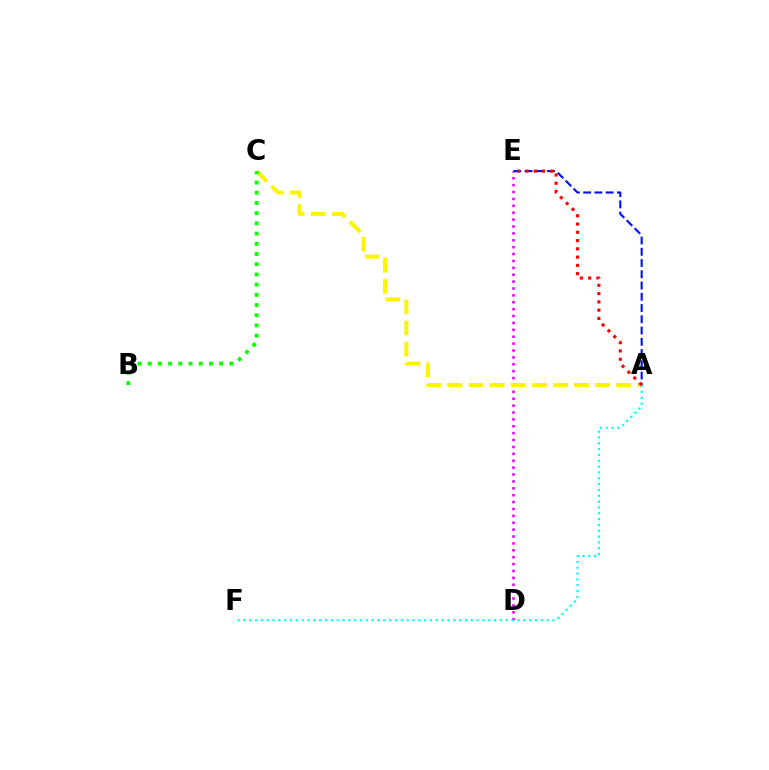{('D', 'E'): [{'color': '#ee00ff', 'line_style': 'dotted', 'thickness': 1.87}], ('A', 'E'): [{'color': '#0010ff', 'line_style': 'dashed', 'thickness': 1.53}, {'color': '#ff0000', 'line_style': 'dotted', 'thickness': 2.25}], ('A', 'C'): [{'color': '#fcf500', 'line_style': 'dashed', 'thickness': 2.87}], ('B', 'C'): [{'color': '#08ff00', 'line_style': 'dotted', 'thickness': 2.77}], ('A', 'F'): [{'color': '#00fff6', 'line_style': 'dotted', 'thickness': 1.58}]}